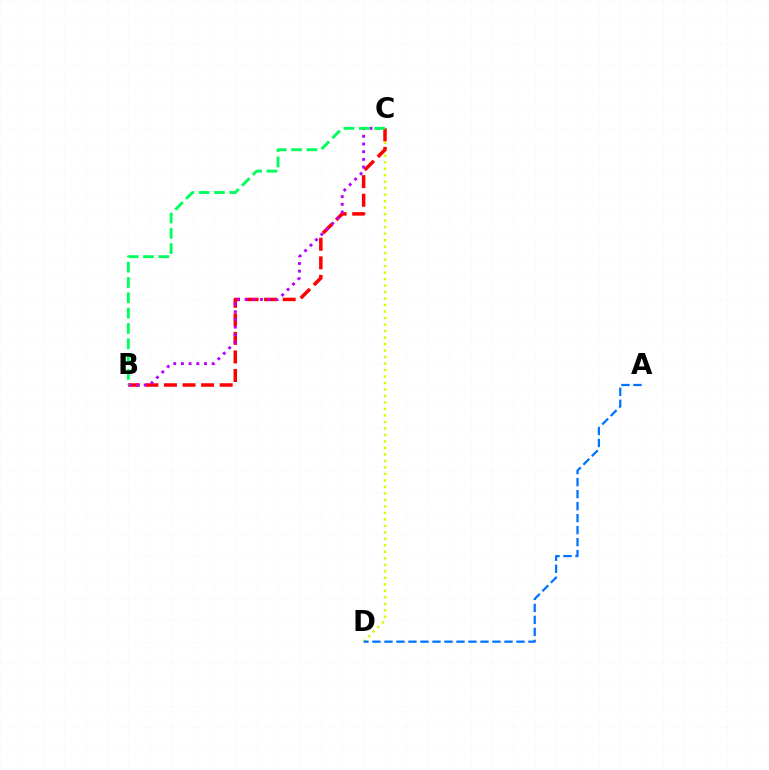{('C', 'D'): [{'color': '#d1ff00', 'line_style': 'dotted', 'thickness': 1.76}], ('B', 'C'): [{'color': '#ff0000', 'line_style': 'dashed', 'thickness': 2.52}, {'color': '#b900ff', 'line_style': 'dotted', 'thickness': 2.09}, {'color': '#00ff5c', 'line_style': 'dashed', 'thickness': 2.08}], ('A', 'D'): [{'color': '#0074ff', 'line_style': 'dashed', 'thickness': 1.63}]}